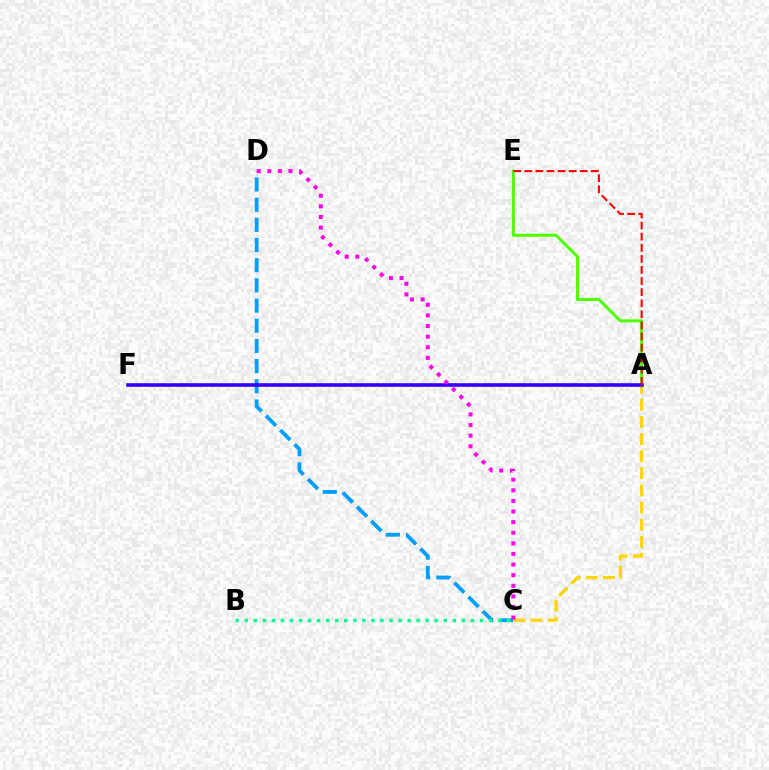{('A', 'E'): [{'color': '#4fff00', 'line_style': 'solid', 'thickness': 2.19}, {'color': '#ff0000', 'line_style': 'dashed', 'thickness': 1.51}], ('C', 'D'): [{'color': '#009eff', 'line_style': 'dashed', 'thickness': 2.74}, {'color': '#ff00ed', 'line_style': 'dotted', 'thickness': 2.88}], ('A', 'C'): [{'color': '#ffd500', 'line_style': 'dashed', 'thickness': 2.33}], ('B', 'C'): [{'color': '#00ff86', 'line_style': 'dotted', 'thickness': 2.46}], ('A', 'F'): [{'color': '#3700ff', 'line_style': 'solid', 'thickness': 2.6}]}